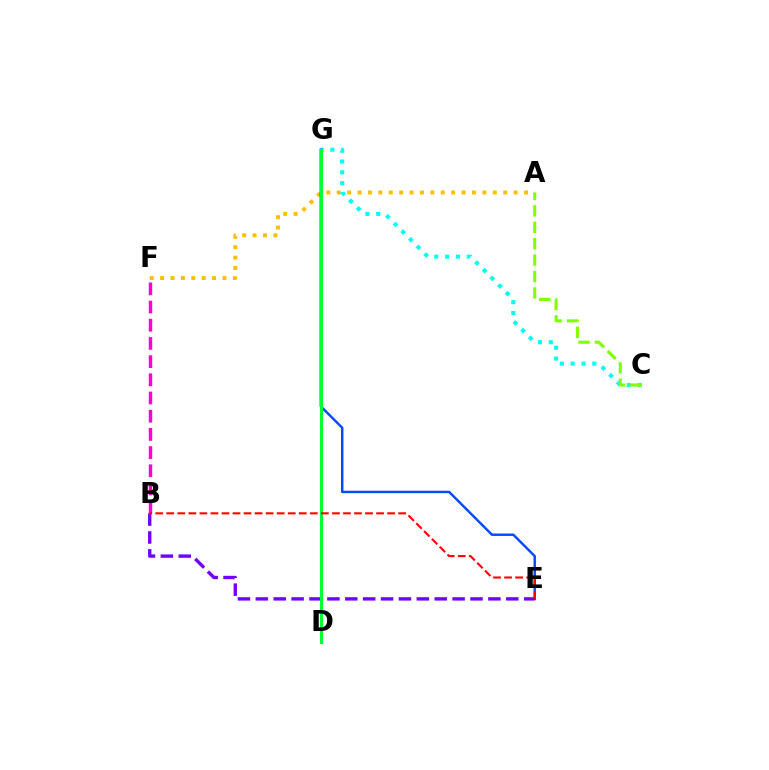{('A', 'F'): [{'color': '#ffbd00', 'line_style': 'dotted', 'thickness': 2.83}], ('B', 'F'): [{'color': '#ff00cf', 'line_style': 'dashed', 'thickness': 2.47}], ('C', 'G'): [{'color': '#00fff6', 'line_style': 'dotted', 'thickness': 2.94}], ('E', 'G'): [{'color': '#004bff', 'line_style': 'solid', 'thickness': 1.75}], ('A', 'C'): [{'color': '#84ff00', 'line_style': 'dashed', 'thickness': 2.23}], ('B', 'E'): [{'color': '#7200ff', 'line_style': 'dashed', 'thickness': 2.43}, {'color': '#ff0000', 'line_style': 'dashed', 'thickness': 1.5}], ('D', 'G'): [{'color': '#00ff39', 'line_style': 'solid', 'thickness': 2.21}]}